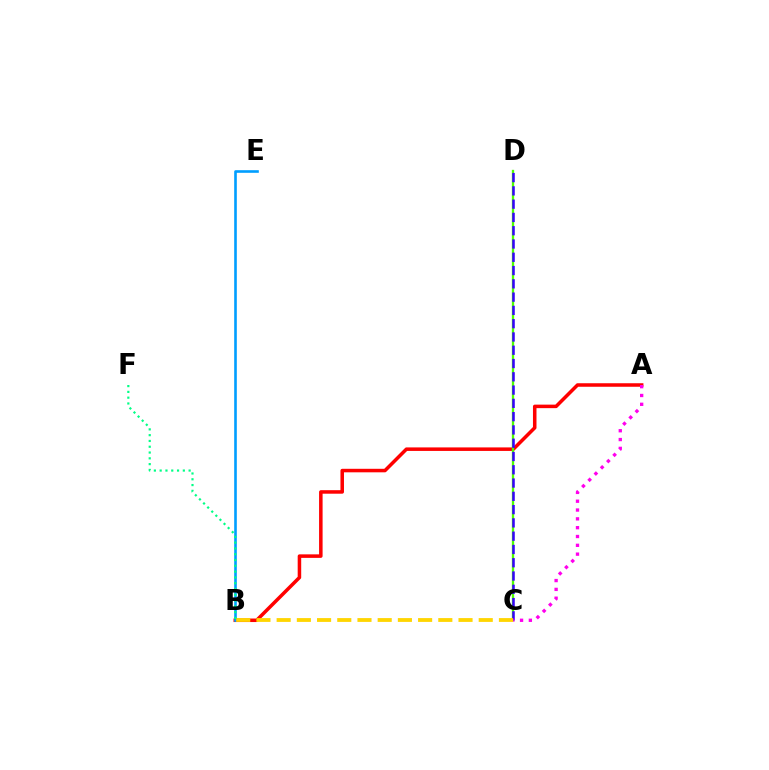{('A', 'B'): [{'color': '#ff0000', 'line_style': 'solid', 'thickness': 2.53}], ('C', 'D'): [{'color': '#4fff00', 'line_style': 'solid', 'thickness': 1.67}, {'color': '#3700ff', 'line_style': 'dashed', 'thickness': 1.8}], ('B', 'E'): [{'color': '#009eff', 'line_style': 'solid', 'thickness': 1.89}], ('B', 'C'): [{'color': '#ffd500', 'line_style': 'dashed', 'thickness': 2.75}], ('B', 'F'): [{'color': '#00ff86', 'line_style': 'dotted', 'thickness': 1.57}], ('A', 'C'): [{'color': '#ff00ed', 'line_style': 'dotted', 'thickness': 2.4}]}